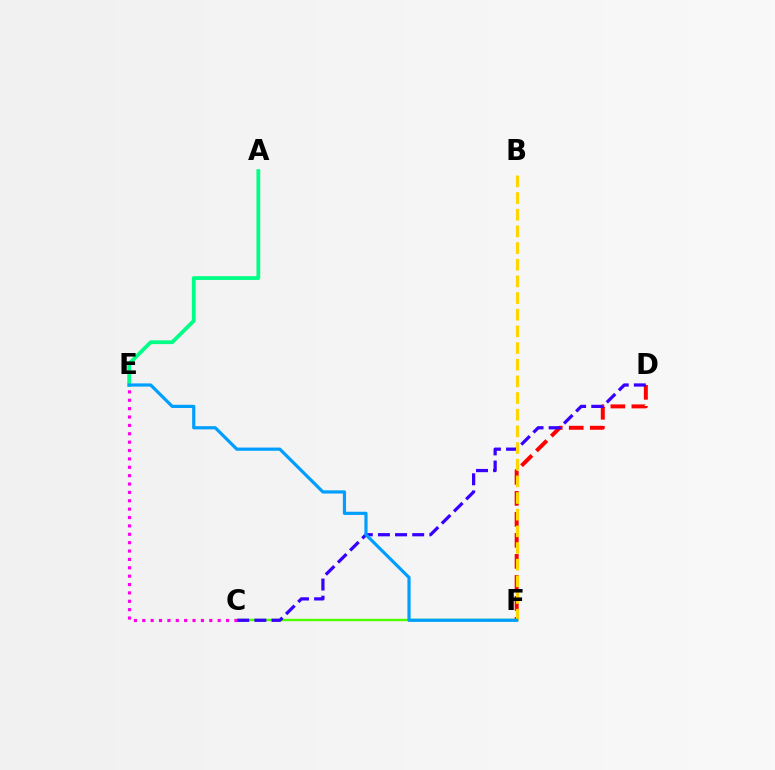{('C', 'F'): [{'color': '#4fff00', 'line_style': 'solid', 'thickness': 1.74}], ('C', 'E'): [{'color': '#ff00ed', 'line_style': 'dotted', 'thickness': 2.28}], ('D', 'F'): [{'color': '#ff0000', 'line_style': 'dashed', 'thickness': 2.85}], ('A', 'E'): [{'color': '#00ff86', 'line_style': 'solid', 'thickness': 2.72}], ('C', 'D'): [{'color': '#3700ff', 'line_style': 'dashed', 'thickness': 2.33}], ('B', 'F'): [{'color': '#ffd500', 'line_style': 'dashed', 'thickness': 2.26}], ('E', 'F'): [{'color': '#009eff', 'line_style': 'solid', 'thickness': 2.3}]}